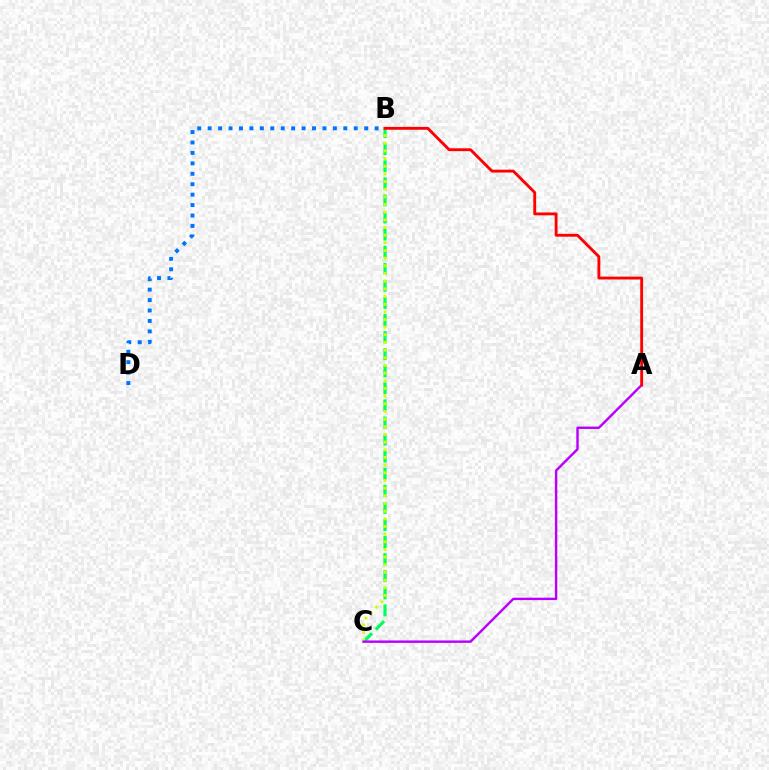{('B', 'C'): [{'color': '#00ff5c', 'line_style': 'dashed', 'thickness': 2.32}, {'color': '#d1ff00', 'line_style': 'dotted', 'thickness': 2.08}], ('A', 'C'): [{'color': '#b900ff', 'line_style': 'solid', 'thickness': 1.73}], ('B', 'D'): [{'color': '#0074ff', 'line_style': 'dotted', 'thickness': 2.84}], ('A', 'B'): [{'color': '#ff0000', 'line_style': 'solid', 'thickness': 2.06}]}